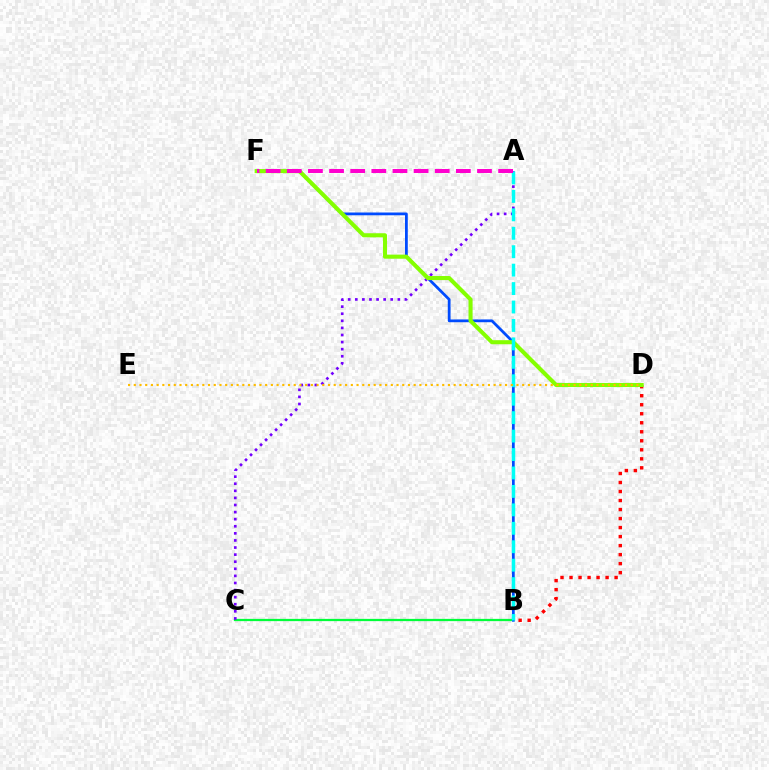{('B', 'C'): [{'color': '#00ff39', 'line_style': 'solid', 'thickness': 1.63}], ('B', 'D'): [{'color': '#ff0000', 'line_style': 'dotted', 'thickness': 2.45}], ('A', 'C'): [{'color': '#7200ff', 'line_style': 'dotted', 'thickness': 1.93}], ('B', 'F'): [{'color': '#004bff', 'line_style': 'solid', 'thickness': 2.0}], ('D', 'F'): [{'color': '#84ff00', 'line_style': 'solid', 'thickness': 2.93}], ('A', 'B'): [{'color': '#00fff6', 'line_style': 'dashed', 'thickness': 2.51}], ('A', 'F'): [{'color': '#ff00cf', 'line_style': 'dashed', 'thickness': 2.87}], ('D', 'E'): [{'color': '#ffbd00', 'line_style': 'dotted', 'thickness': 1.55}]}